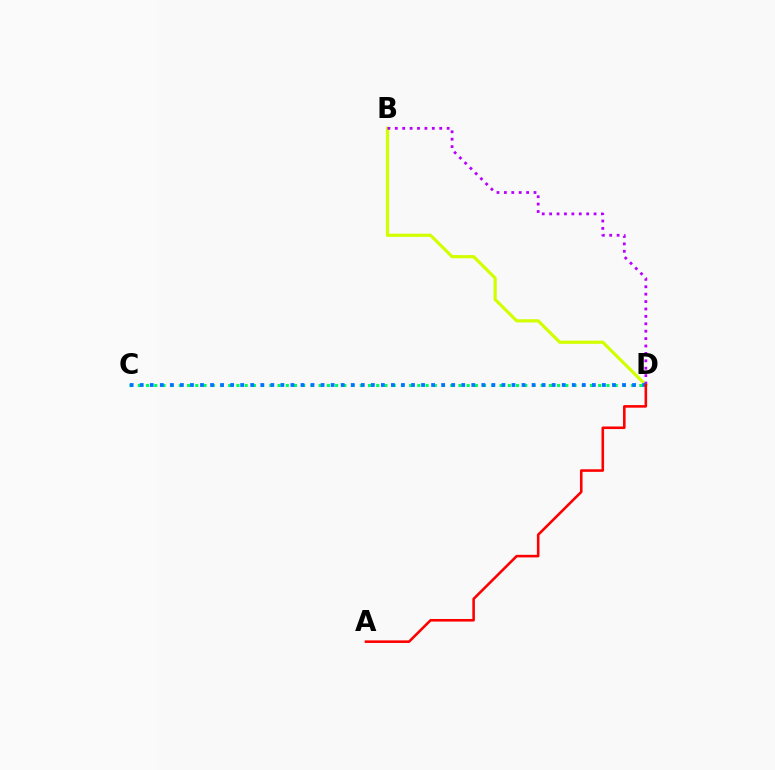{('B', 'D'): [{'color': '#d1ff00', 'line_style': 'solid', 'thickness': 2.3}, {'color': '#b900ff', 'line_style': 'dotted', 'thickness': 2.01}], ('C', 'D'): [{'color': '#00ff5c', 'line_style': 'dotted', 'thickness': 2.23}, {'color': '#0074ff', 'line_style': 'dotted', 'thickness': 2.73}], ('A', 'D'): [{'color': '#ff0000', 'line_style': 'solid', 'thickness': 1.86}]}